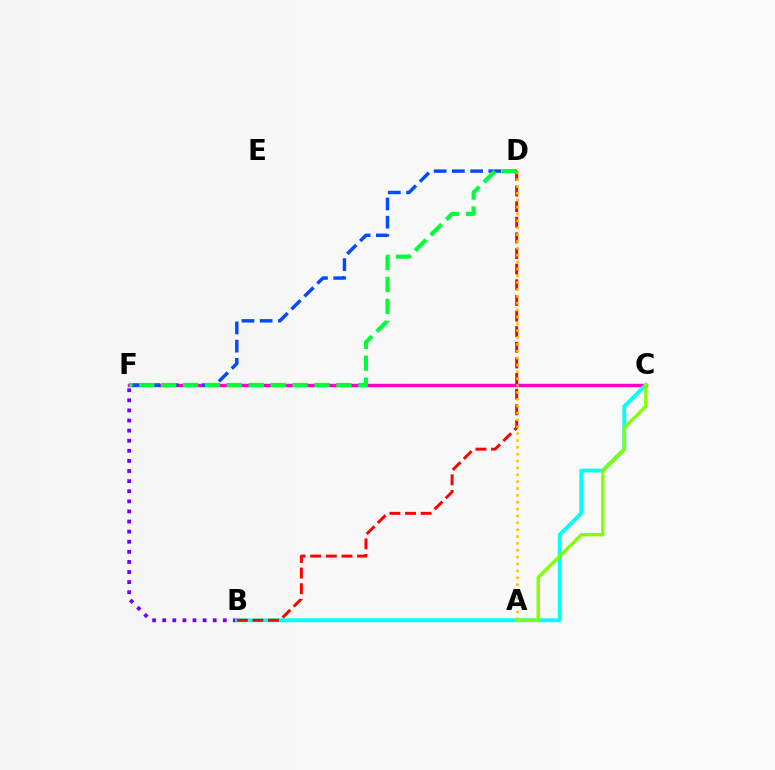{('C', 'F'): [{'color': '#ff00cf', 'line_style': 'solid', 'thickness': 2.48}], ('D', 'F'): [{'color': '#004bff', 'line_style': 'dashed', 'thickness': 2.48}, {'color': '#00ff39', 'line_style': 'dashed', 'thickness': 2.98}], ('B', 'F'): [{'color': '#7200ff', 'line_style': 'dotted', 'thickness': 2.74}], ('B', 'C'): [{'color': '#00fff6', 'line_style': 'solid', 'thickness': 2.77}], ('B', 'D'): [{'color': '#ff0000', 'line_style': 'dashed', 'thickness': 2.12}], ('A', 'D'): [{'color': '#ffbd00', 'line_style': 'dotted', 'thickness': 1.86}], ('A', 'C'): [{'color': '#84ff00', 'line_style': 'solid', 'thickness': 2.41}]}